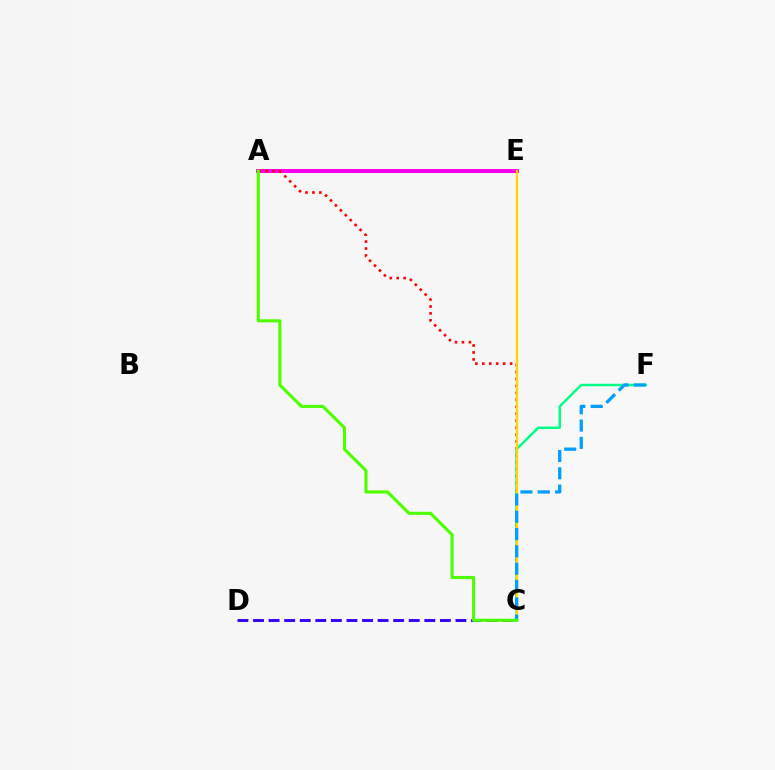{('C', 'D'): [{'color': '#3700ff', 'line_style': 'dashed', 'thickness': 2.12}], ('A', 'E'): [{'color': '#ff00ed', 'line_style': 'solid', 'thickness': 2.88}], ('A', 'C'): [{'color': '#ff0000', 'line_style': 'dotted', 'thickness': 1.89}, {'color': '#4fff00', 'line_style': 'solid', 'thickness': 2.24}], ('C', 'F'): [{'color': '#00ff86', 'line_style': 'solid', 'thickness': 1.78}, {'color': '#009eff', 'line_style': 'dashed', 'thickness': 2.35}], ('C', 'E'): [{'color': '#ffd500', 'line_style': 'solid', 'thickness': 1.63}]}